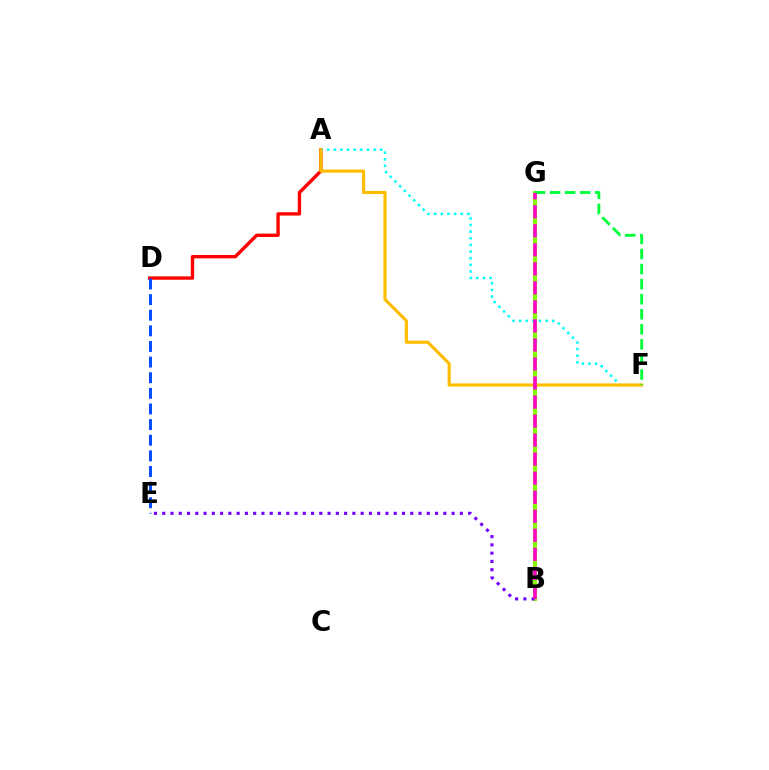{('A', 'D'): [{'color': '#ff0000', 'line_style': 'solid', 'thickness': 2.42}], ('B', 'G'): [{'color': '#84ff00', 'line_style': 'solid', 'thickness': 2.94}, {'color': '#ff00cf', 'line_style': 'dashed', 'thickness': 2.59}], ('A', 'F'): [{'color': '#00fff6', 'line_style': 'dotted', 'thickness': 1.8}, {'color': '#ffbd00', 'line_style': 'solid', 'thickness': 2.27}], ('F', 'G'): [{'color': '#00ff39', 'line_style': 'dashed', 'thickness': 2.05}], ('B', 'E'): [{'color': '#7200ff', 'line_style': 'dotted', 'thickness': 2.25}], ('D', 'E'): [{'color': '#004bff', 'line_style': 'dashed', 'thickness': 2.12}]}